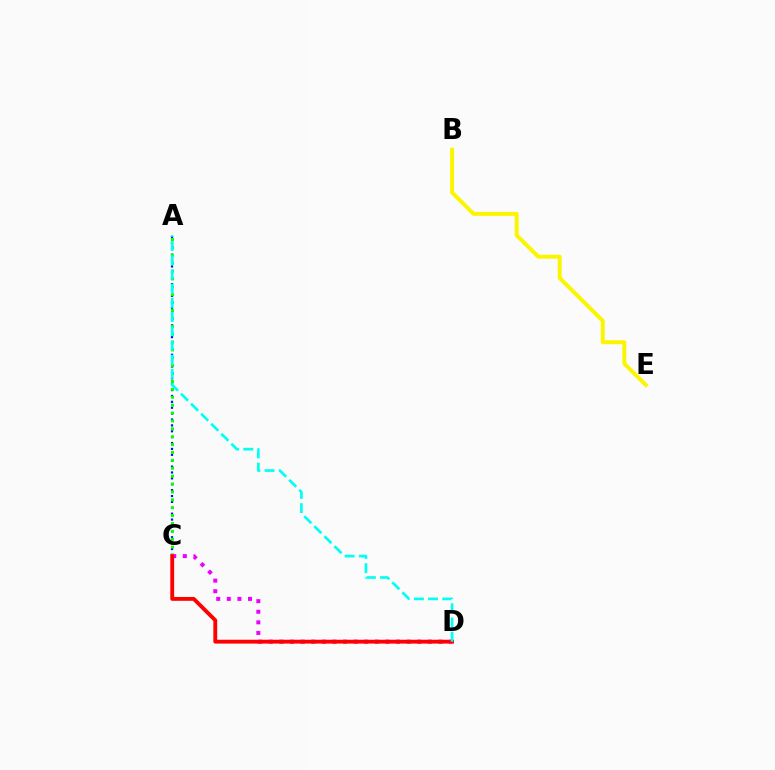{('A', 'C'): [{'color': '#0010ff', 'line_style': 'dotted', 'thickness': 1.6}, {'color': '#08ff00', 'line_style': 'dotted', 'thickness': 2.14}], ('C', 'D'): [{'color': '#ee00ff', 'line_style': 'dotted', 'thickness': 2.88}, {'color': '#ff0000', 'line_style': 'solid', 'thickness': 2.77}], ('B', 'E'): [{'color': '#fcf500', 'line_style': 'solid', 'thickness': 2.85}], ('A', 'D'): [{'color': '#00fff6', 'line_style': 'dashed', 'thickness': 1.93}]}